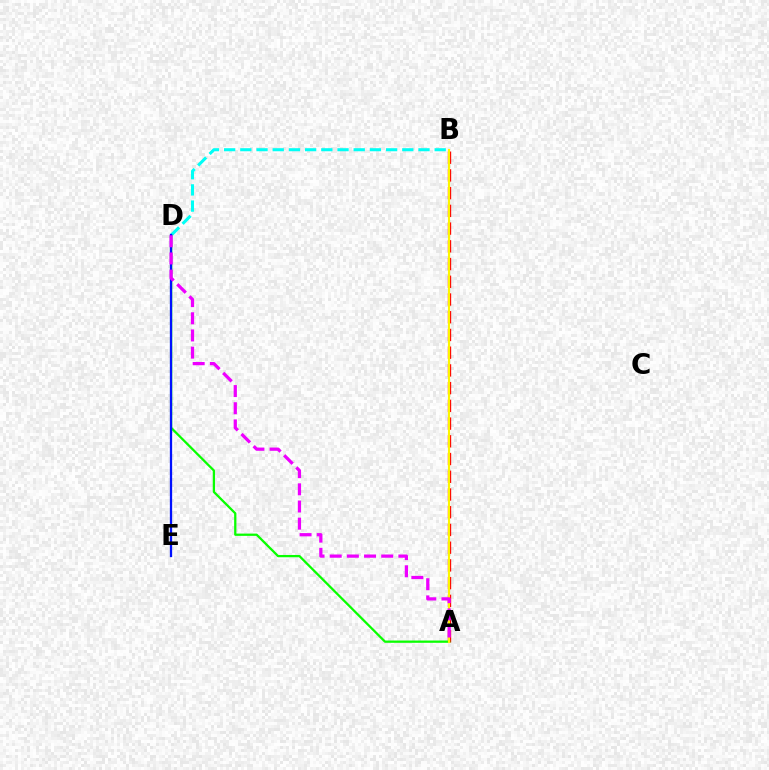{('A', 'B'): [{'color': '#ff0000', 'line_style': 'dashed', 'thickness': 2.41}, {'color': '#fcf500', 'line_style': 'solid', 'thickness': 1.53}], ('B', 'D'): [{'color': '#00fff6', 'line_style': 'dashed', 'thickness': 2.2}], ('A', 'D'): [{'color': '#08ff00', 'line_style': 'solid', 'thickness': 1.63}, {'color': '#ee00ff', 'line_style': 'dashed', 'thickness': 2.33}], ('D', 'E'): [{'color': '#0010ff', 'line_style': 'solid', 'thickness': 1.64}]}